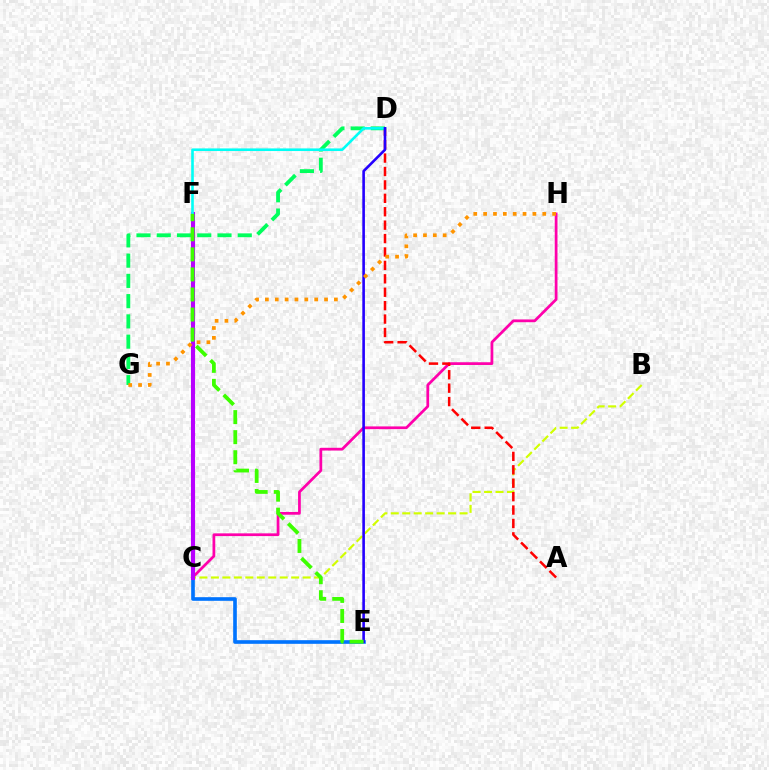{('C', 'H'): [{'color': '#ff00ac', 'line_style': 'solid', 'thickness': 1.98}], ('B', 'C'): [{'color': '#d1ff00', 'line_style': 'dashed', 'thickness': 1.56}], ('C', 'E'): [{'color': '#0074ff', 'line_style': 'solid', 'thickness': 2.62}], ('D', 'G'): [{'color': '#00ff5c', 'line_style': 'dashed', 'thickness': 2.75}], ('C', 'F'): [{'color': '#b900ff', 'line_style': 'solid', 'thickness': 2.95}], ('A', 'D'): [{'color': '#ff0000', 'line_style': 'dashed', 'thickness': 1.82}], ('D', 'F'): [{'color': '#00fff6', 'line_style': 'solid', 'thickness': 1.88}], ('D', 'E'): [{'color': '#2500ff', 'line_style': 'solid', 'thickness': 1.88}], ('E', 'F'): [{'color': '#3dff00', 'line_style': 'dashed', 'thickness': 2.72}], ('G', 'H'): [{'color': '#ff9400', 'line_style': 'dotted', 'thickness': 2.68}]}